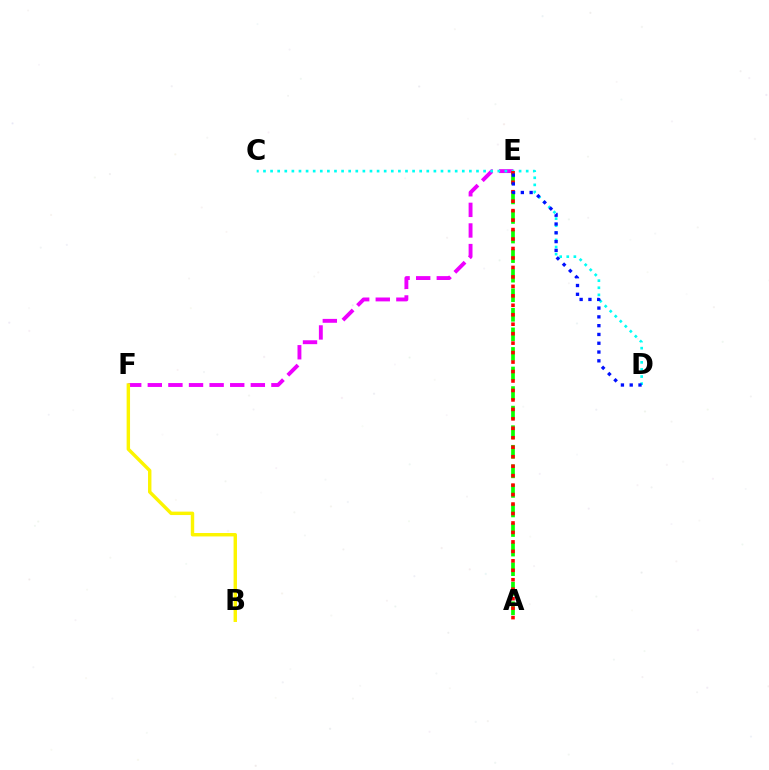{('E', 'F'): [{'color': '#ee00ff', 'line_style': 'dashed', 'thickness': 2.8}], ('B', 'F'): [{'color': '#fcf500', 'line_style': 'solid', 'thickness': 2.46}], ('A', 'E'): [{'color': '#08ff00', 'line_style': 'dashed', 'thickness': 2.66}, {'color': '#ff0000', 'line_style': 'dotted', 'thickness': 2.57}], ('C', 'D'): [{'color': '#00fff6', 'line_style': 'dotted', 'thickness': 1.93}], ('D', 'E'): [{'color': '#0010ff', 'line_style': 'dotted', 'thickness': 2.39}]}